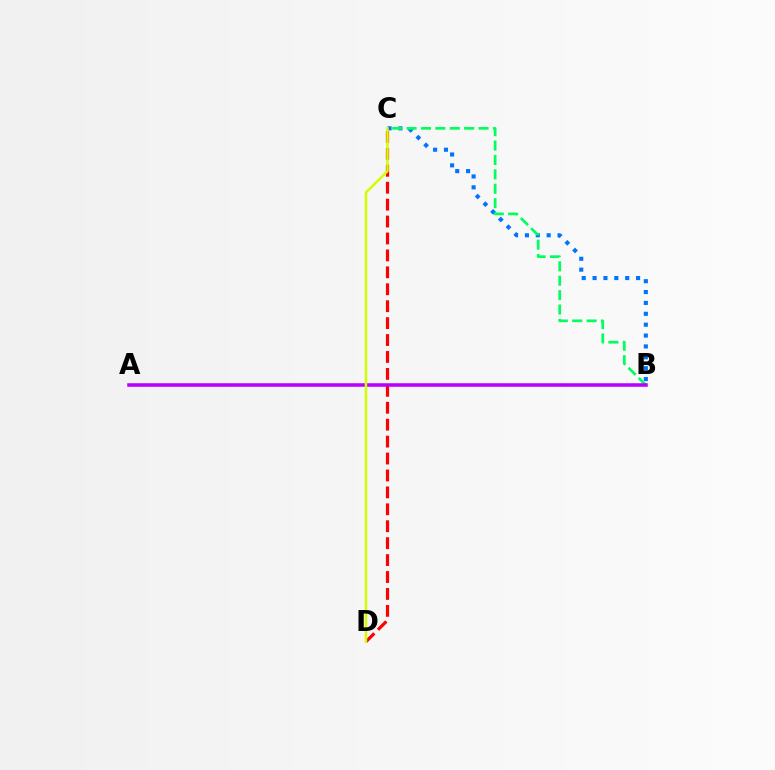{('B', 'C'): [{'color': '#0074ff', 'line_style': 'dotted', 'thickness': 2.95}, {'color': '#00ff5c', 'line_style': 'dashed', 'thickness': 1.96}], ('C', 'D'): [{'color': '#ff0000', 'line_style': 'dashed', 'thickness': 2.3}, {'color': '#d1ff00', 'line_style': 'solid', 'thickness': 1.79}], ('A', 'B'): [{'color': '#b900ff', 'line_style': 'solid', 'thickness': 2.55}]}